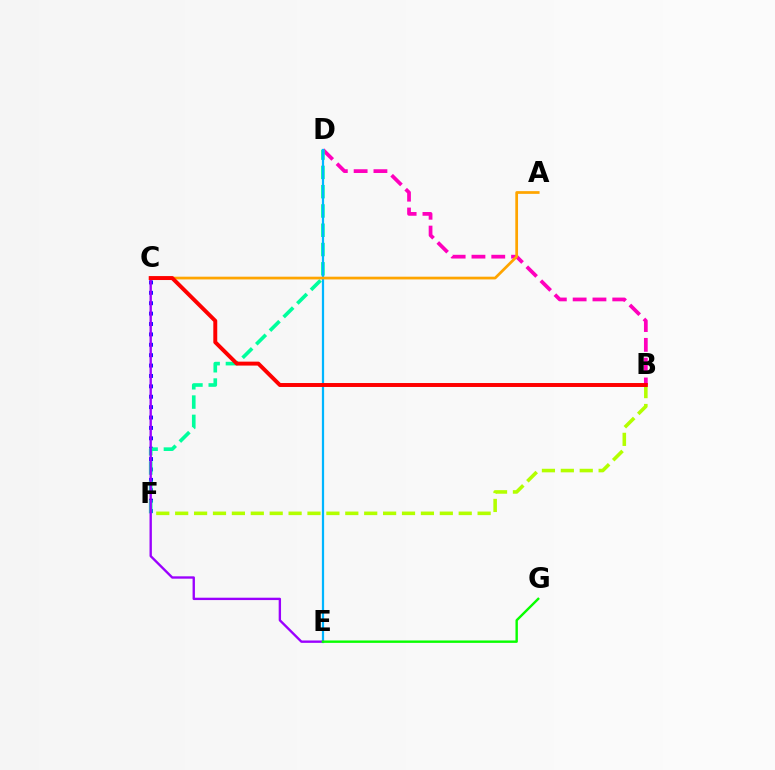{('C', 'F'): [{'color': '#0010ff', 'line_style': 'dotted', 'thickness': 2.82}], ('B', 'D'): [{'color': '#ff00bd', 'line_style': 'dashed', 'thickness': 2.69}], ('D', 'F'): [{'color': '#00ff9d', 'line_style': 'dashed', 'thickness': 2.62}], ('D', 'E'): [{'color': '#00b5ff', 'line_style': 'solid', 'thickness': 1.6}], ('A', 'C'): [{'color': '#ffa500', 'line_style': 'solid', 'thickness': 1.97}], ('C', 'E'): [{'color': '#9b00ff', 'line_style': 'solid', 'thickness': 1.7}], ('B', 'F'): [{'color': '#b3ff00', 'line_style': 'dashed', 'thickness': 2.57}], ('E', 'G'): [{'color': '#08ff00', 'line_style': 'solid', 'thickness': 1.73}], ('B', 'C'): [{'color': '#ff0000', 'line_style': 'solid', 'thickness': 2.84}]}